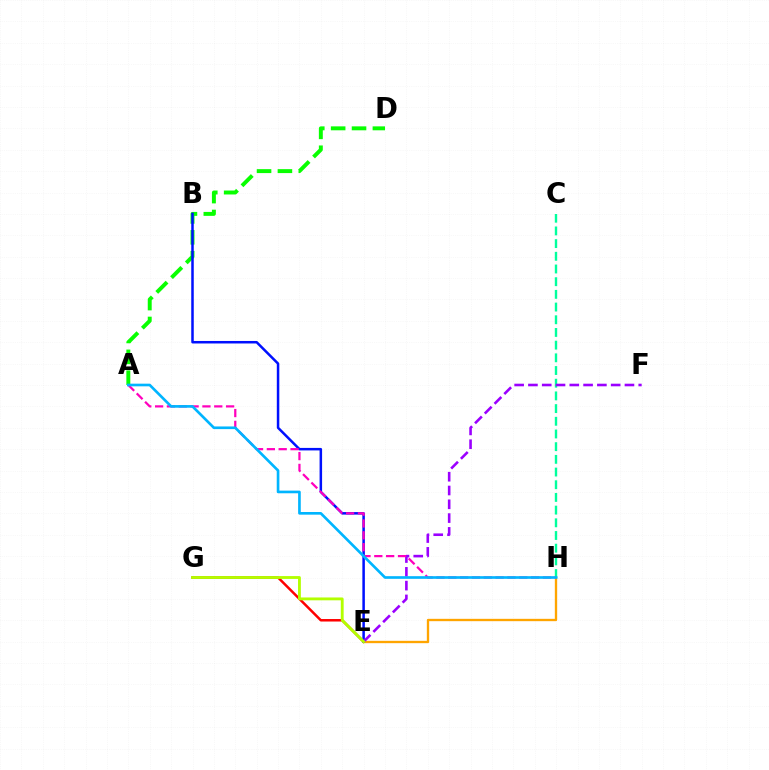{('A', 'D'): [{'color': '#08ff00', 'line_style': 'dashed', 'thickness': 2.84}], ('E', 'G'): [{'color': '#ff0000', 'line_style': 'solid', 'thickness': 1.8}, {'color': '#b3ff00', 'line_style': 'solid', 'thickness': 2.05}], ('E', 'H'): [{'color': '#ffa500', 'line_style': 'solid', 'thickness': 1.68}], ('C', 'H'): [{'color': '#00ff9d', 'line_style': 'dashed', 'thickness': 1.72}], ('B', 'E'): [{'color': '#0010ff', 'line_style': 'solid', 'thickness': 1.81}], ('E', 'F'): [{'color': '#9b00ff', 'line_style': 'dashed', 'thickness': 1.87}], ('A', 'H'): [{'color': '#ff00bd', 'line_style': 'dashed', 'thickness': 1.61}, {'color': '#00b5ff', 'line_style': 'solid', 'thickness': 1.91}]}